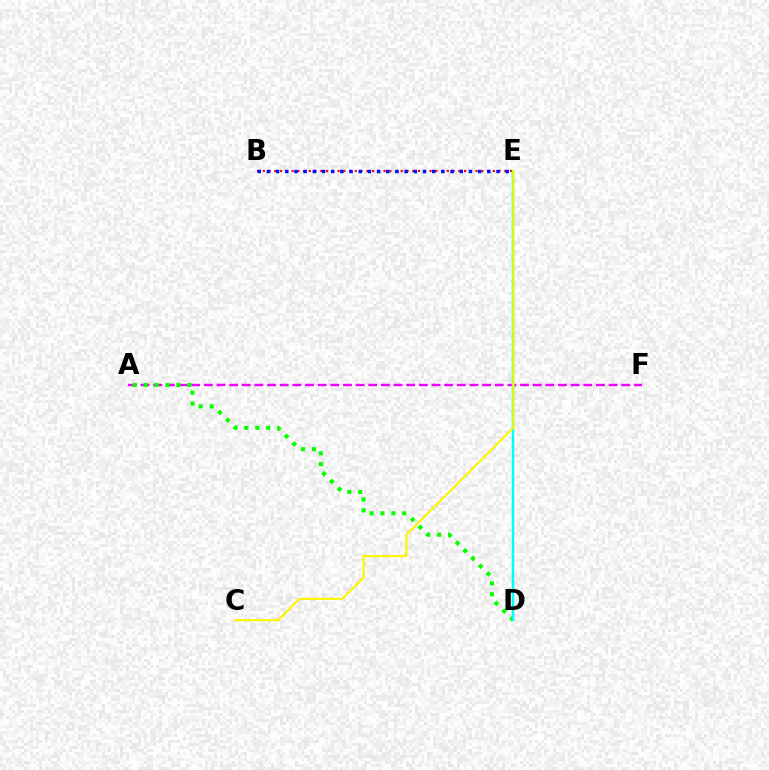{('B', 'E'): [{'color': '#ff0000', 'line_style': 'dotted', 'thickness': 1.56}, {'color': '#0010ff', 'line_style': 'dotted', 'thickness': 2.5}], ('A', 'F'): [{'color': '#ee00ff', 'line_style': 'dashed', 'thickness': 1.72}], ('A', 'D'): [{'color': '#08ff00', 'line_style': 'dotted', 'thickness': 2.97}], ('D', 'E'): [{'color': '#00fff6', 'line_style': 'solid', 'thickness': 1.79}], ('C', 'E'): [{'color': '#fcf500', 'line_style': 'solid', 'thickness': 1.54}]}